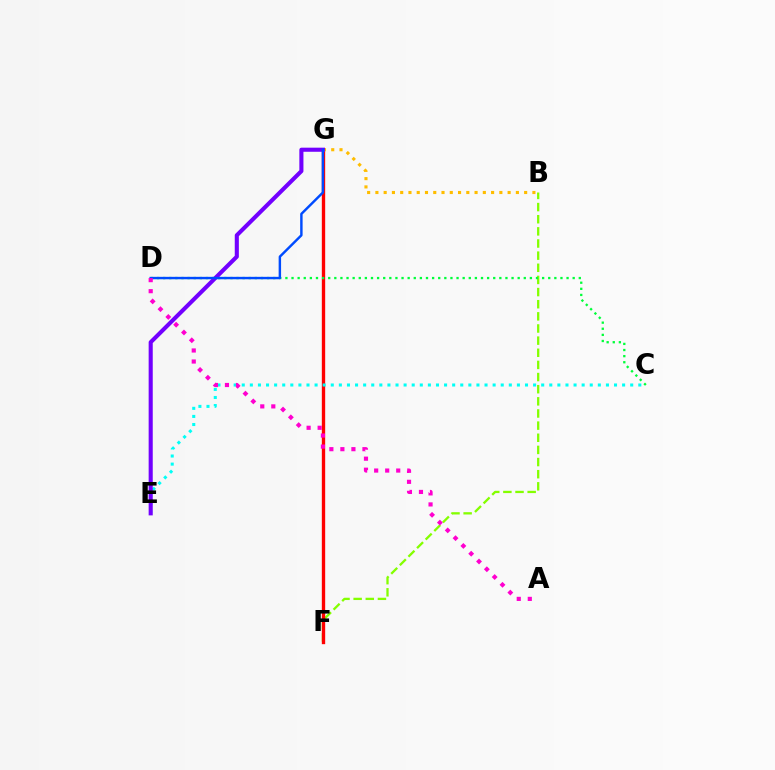{('B', 'F'): [{'color': '#84ff00', 'line_style': 'dashed', 'thickness': 1.65}], ('F', 'G'): [{'color': '#ff0000', 'line_style': 'solid', 'thickness': 2.41}], ('C', 'E'): [{'color': '#00fff6', 'line_style': 'dotted', 'thickness': 2.2}], ('B', 'G'): [{'color': '#ffbd00', 'line_style': 'dotted', 'thickness': 2.25}], ('C', 'D'): [{'color': '#00ff39', 'line_style': 'dotted', 'thickness': 1.66}], ('E', 'G'): [{'color': '#7200ff', 'line_style': 'solid', 'thickness': 2.95}], ('D', 'G'): [{'color': '#004bff', 'line_style': 'solid', 'thickness': 1.75}], ('A', 'D'): [{'color': '#ff00cf', 'line_style': 'dotted', 'thickness': 3.0}]}